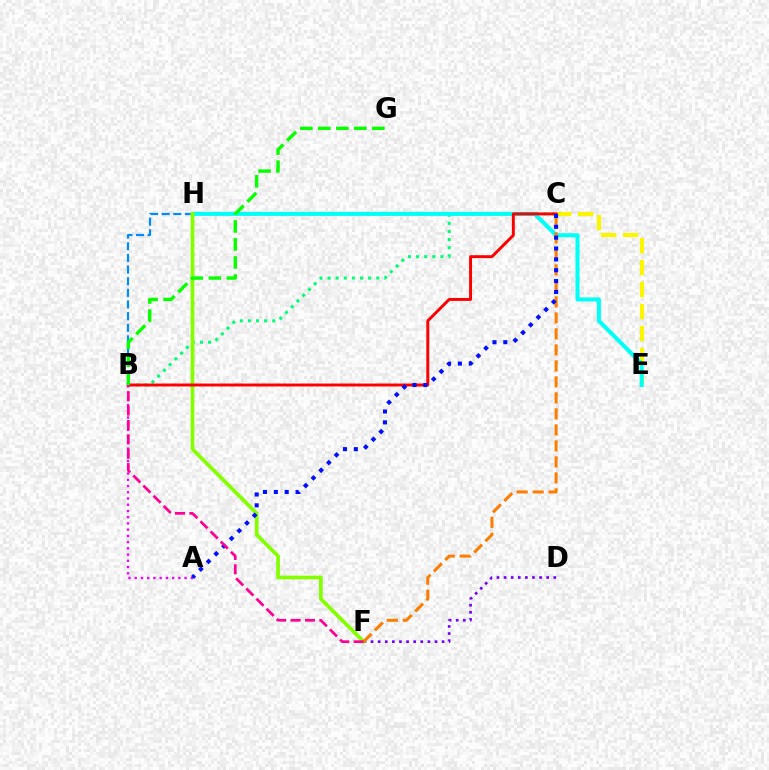{('B', 'C'): [{'color': '#00ff74', 'line_style': 'dotted', 'thickness': 2.21}, {'color': '#ff0000', 'line_style': 'solid', 'thickness': 2.12}], ('C', 'E'): [{'color': '#fcf500', 'line_style': 'dashed', 'thickness': 2.99}], ('B', 'H'): [{'color': '#008cff', 'line_style': 'dashed', 'thickness': 1.58}], ('D', 'F'): [{'color': '#7200ff', 'line_style': 'dotted', 'thickness': 1.93}], ('E', 'H'): [{'color': '#00fff6', 'line_style': 'solid', 'thickness': 2.91}], ('F', 'H'): [{'color': '#84ff00', 'line_style': 'solid', 'thickness': 2.67}], ('A', 'B'): [{'color': '#ee00ff', 'line_style': 'dotted', 'thickness': 1.69}], ('C', 'F'): [{'color': '#ff7c00', 'line_style': 'dashed', 'thickness': 2.17}], ('A', 'C'): [{'color': '#0010ff', 'line_style': 'dotted', 'thickness': 2.95}], ('B', 'G'): [{'color': '#08ff00', 'line_style': 'dashed', 'thickness': 2.45}], ('B', 'F'): [{'color': '#ff0094', 'line_style': 'dashed', 'thickness': 1.95}]}